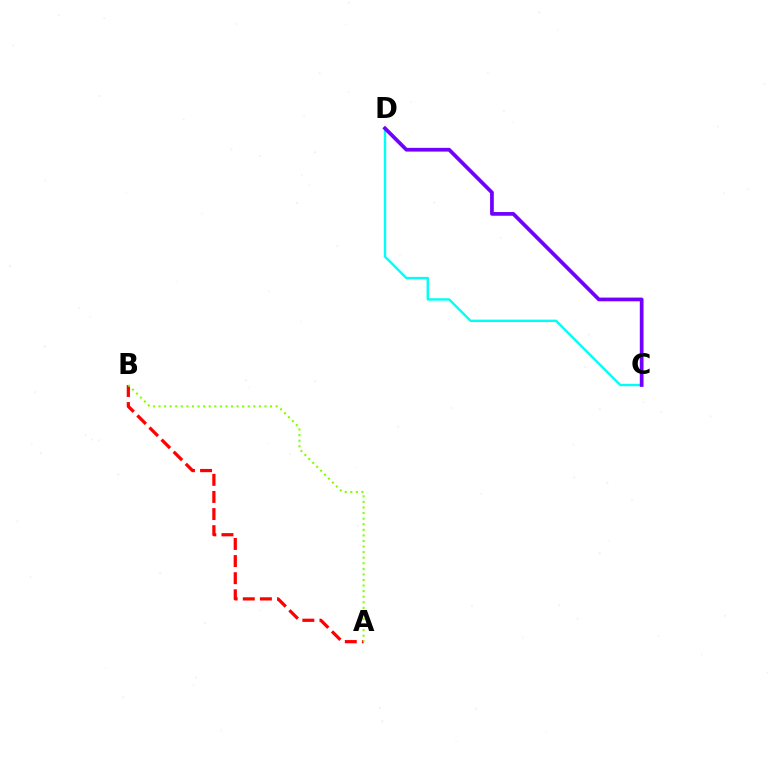{('C', 'D'): [{'color': '#00fff6', 'line_style': 'solid', 'thickness': 1.73}, {'color': '#7200ff', 'line_style': 'solid', 'thickness': 2.68}], ('A', 'B'): [{'color': '#ff0000', 'line_style': 'dashed', 'thickness': 2.32}, {'color': '#84ff00', 'line_style': 'dotted', 'thickness': 1.51}]}